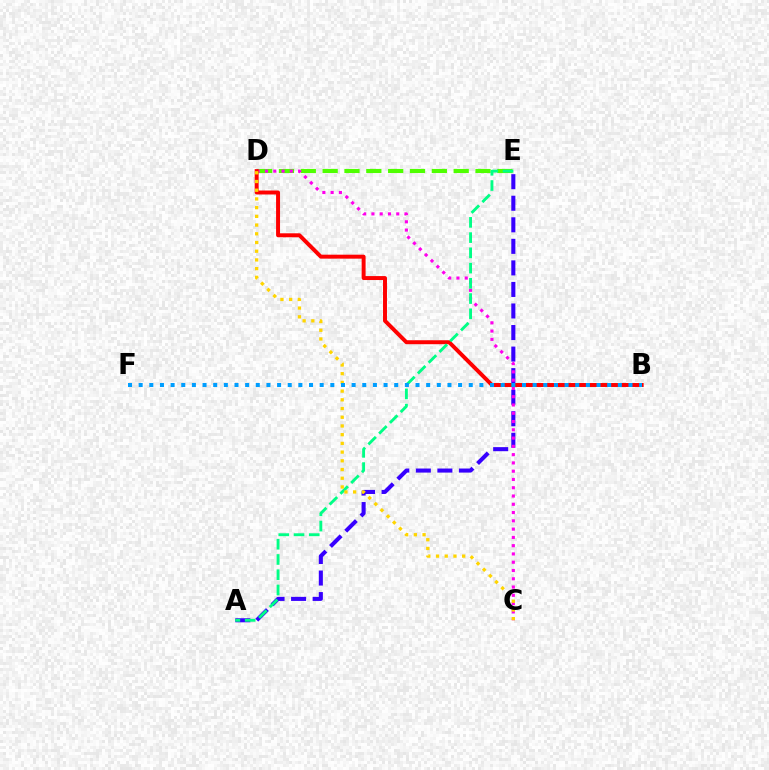{('A', 'E'): [{'color': '#3700ff', 'line_style': 'dashed', 'thickness': 2.93}, {'color': '#00ff86', 'line_style': 'dashed', 'thickness': 2.07}], ('D', 'E'): [{'color': '#4fff00', 'line_style': 'dashed', 'thickness': 2.97}], ('C', 'D'): [{'color': '#ff00ed', 'line_style': 'dotted', 'thickness': 2.25}, {'color': '#ffd500', 'line_style': 'dotted', 'thickness': 2.37}], ('B', 'D'): [{'color': '#ff0000', 'line_style': 'solid', 'thickness': 2.85}], ('B', 'F'): [{'color': '#009eff', 'line_style': 'dotted', 'thickness': 2.89}]}